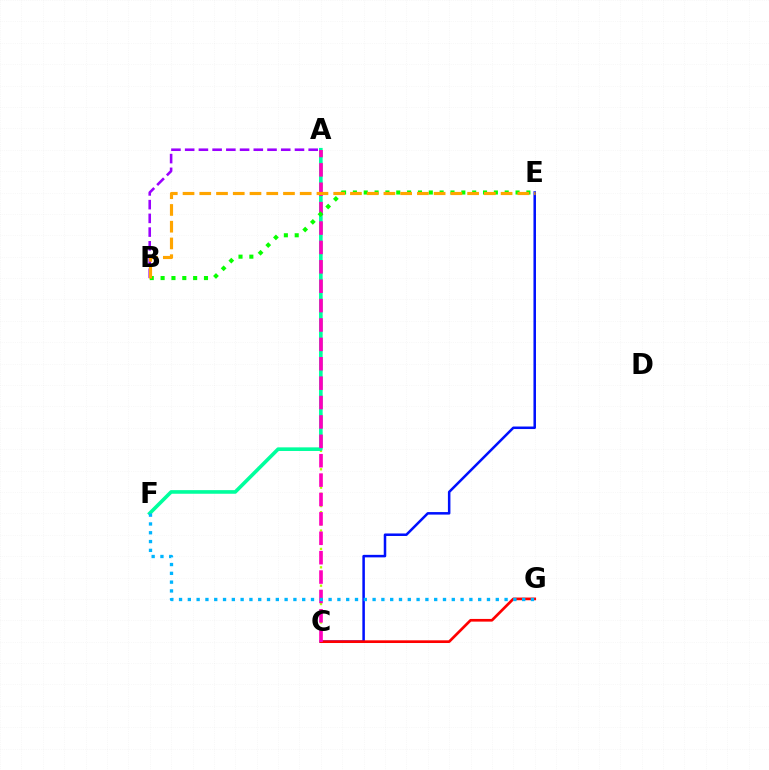{('A', 'C'): [{'color': '#b3ff00', 'line_style': 'dotted', 'thickness': 1.66}, {'color': '#ff00bd', 'line_style': 'dashed', 'thickness': 2.63}], ('C', 'E'): [{'color': '#0010ff', 'line_style': 'solid', 'thickness': 1.81}], ('A', 'F'): [{'color': '#00ff9d', 'line_style': 'solid', 'thickness': 2.61}], ('C', 'G'): [{'color': '#ff0000', 'line_style': 'solid', 'thickness': 1.94}], ('B', 'E'): [{'color': '#08ff00', 'line_style': 'dotted', 'thickness': 2.95}, {'color': '#ffa500', 'line_style': 'dashed', 'thickness': 2.27}], ('F', 'G'): [{'color': '#00b5ff', 'line_style': 'dotted', 'thickness': 2.39}], ('A', 'B'): [{'color': '#9b00ff', 'line_style': 'dashed', 'thickness': 1.86}]}